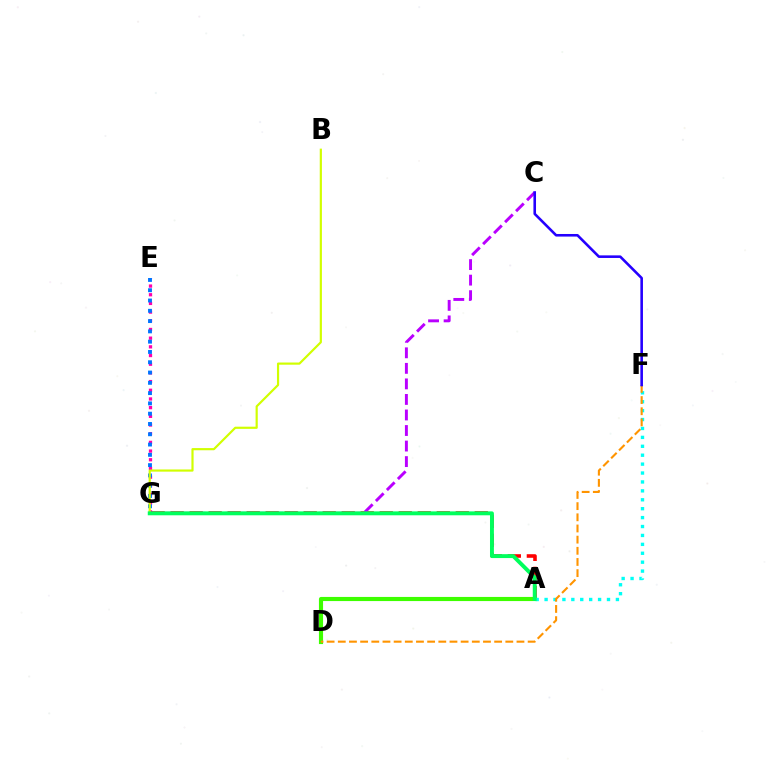{('E', 'G'): [{'color': '#ff00ac', 'line_style': 'dotted', 'thickness': 2.36}, {'color': '#0074ff', 'line_style': 'dotted', 'thickness': 2.8}], ('A', 'G'): [{'color': '#ff0000', 'line_style': 'dashed', 'thickness': 2.58}, {'color': '#00ff5c', 'line_style': 'solid', 'thickness': 2.82}], ('B', 'G'): [{'color': '#d1ff00', 'line_style': 'solid', 'thickness': 1.57}], ('A', 'D'): [{'color': '#3dff00', 'line_style': 'solid', 'thickness': 2.97}], ('C', 'G'): [{'color': '#b900ff', 'line_style': 'dashed', 'thickness': 2.11}], ('A', 'F'): [{'color': '#00fff6', 'line_style': 'dotted', 'thickness': 2.42}], ('D', 'F'): [{'color': '#ff9400', 'line_style': 'dashed', 'thickness': 1.52}], ('C', 'F'): [{'color': '#2500ff', 'line_style': 'solid', 'thickness': 1.87}]}